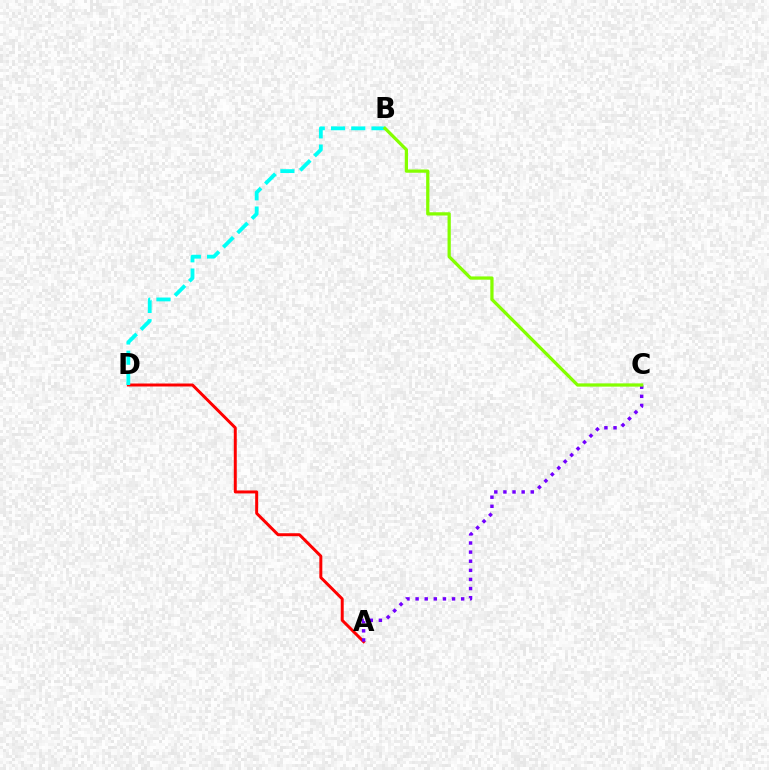{('A', 'D'): [{'color': '#ff0000', 'line_style': 'solid', 'thickness': 2.14}], ('B', 'D'): [{'color': '#00fff6', 'line_style': 'dashed', 'thickness': 2.75}], ('A', 'C'): [{'color': '#7200ff', 'line_style': 'dotted', 'thickness': 2.48}], ('B', 'C'): [{'color': '#84ff00', 'line_style': 'solid', 'thickness': 2.34}]}